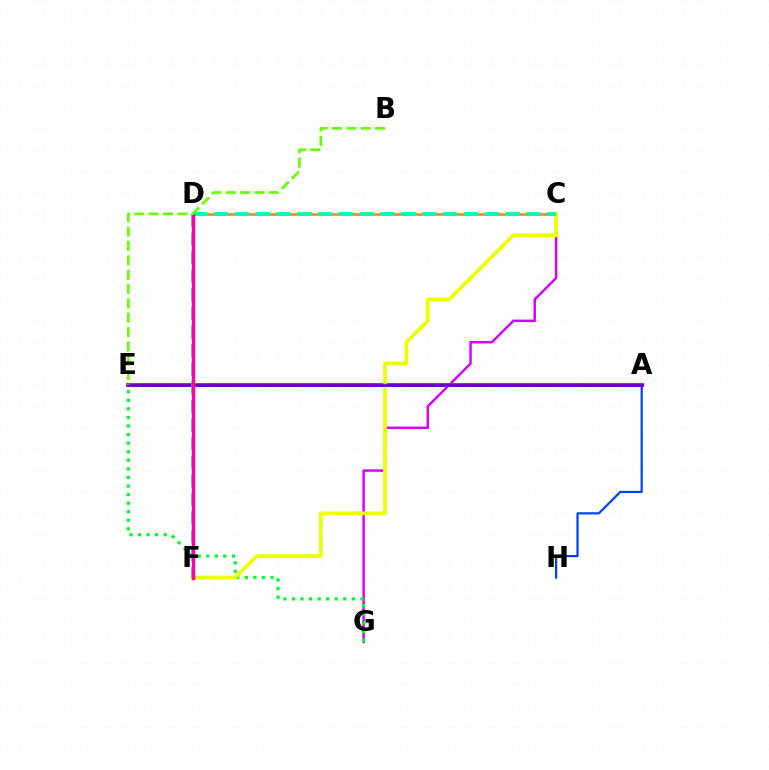{('A', 'H'): [{'color': '#003fff', 'line_style': 'solid', 'thickness': 1.59}], ('C', 'D'): [{'color': '#ff8800', 'line_style': 'solid', 'thickness': 1.9}, {'color': '#00ffaf', 'line_style': 'dashed', 'thickness': 2.83}], ('C', 'G'): [{'color': '#d600ff', 'line_style': 'solid', 'thickness': 1.78}], ('E', 'G'): [{'color': '#00ff27', 'line_style': 'dotted', 'thickness': 2.33}], ('A', 'E'): [{'color': '#ff0000', 'line_style': 'solid', 'thickness': 2.72}, {'color': '#4f00ff', 'line_style': 'solid', 'thickness': 1.91}], ('C', 'F'): [{'color': '#eeff00', 'line_style': 'solid', 'thickness': 2.7}], ('D', 'F'): [{'color': '#00c7ff', 'line_style': 'dashed', 'thickness': 2.53}, {'color': '#ff00a0', 'line_style': 'solid', 'thickness': 2.45}], ('B', 'E'): [{'color': '#66ff00', 'line_style': 'dashed', 'thickness': 1.95}]}